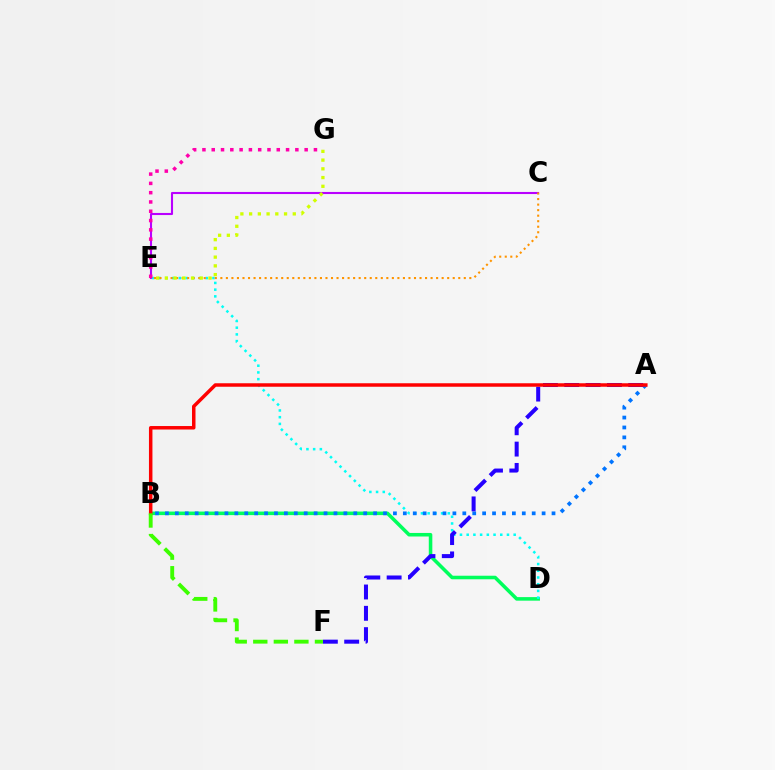{('B', 'D'): [{'color': '#00ff5c', 'line_style': 'solid', 'thickness': 2.55}], ('C', 'E'): [{'color': '#b900ff', 'line_style': 'solid', 'thickness': 1.51}, {'color': '#ff9400', 'line_style': 'dotted', 'thickness': 1.5}], ('D', 'E'): [{'color': '#00fff6', 'line_style': 'dotted', 'thickness': 1.82}], ('A', 'B'): [{'color': '#0074ff', 'line_style': 'dotted', 'thickness': 2.69}, {'color': '#ff0000', 'line_style': 'solid', 'thickness': 2.51}], ('A', 'F'): [{'color': '#2500ff', 'line_style': 'dashed', 'thickness': 2.9}], ('E', 'G'): [{'color': '#ff00ac', 'line_style': 'dotted', 'thickness': 2.52}, {'color': '#d1ff00', 'line_style': 'dotted', 'thickness': 2.37}], ('B', 'F'): [{'color': '#3dff00', 'line_style': 'dashed', 'thickness': 2.79}]}